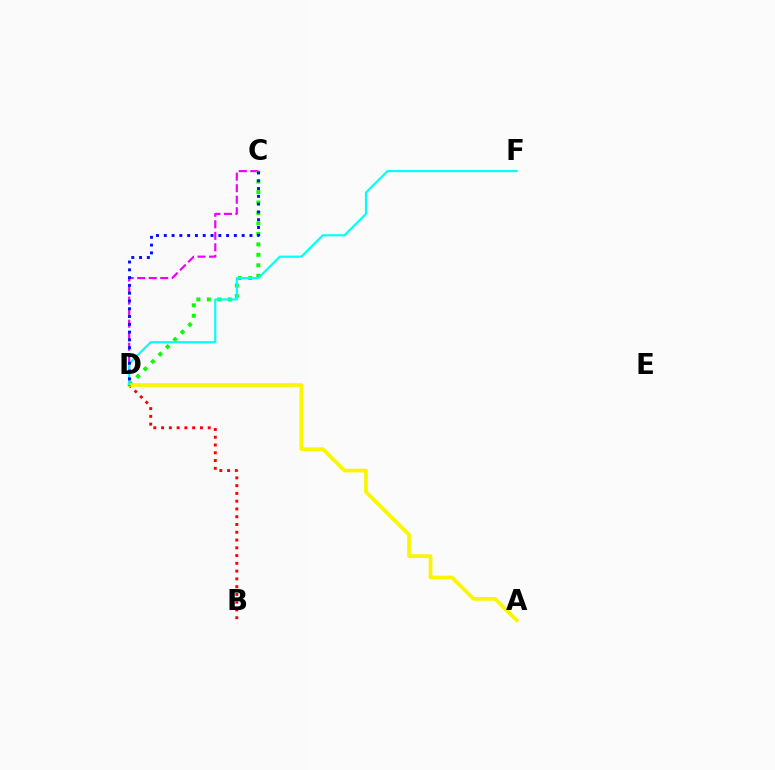{('C', 'D'): [{'color': '#ee00ff', 'line_style': 'dashed', 'thickness': 1.57}, {'color': '#08ff00', 'line_style': 'dotted', 'thickness': 2.84}, {'color': '#0010ff', 'line_style': 'dotted', 'thickness': 2.12}], ('B', 'D'): [{'color': '#ff0000', 'line_style': 'dotted', 'thickness': 2.11}], ('A', 'D'): [{'color': '#fcf500', 'line_style': 'solid', 'thickness': 2.66}], ('D', 'F'): [{'color': '#00fff6', 'line_style': 'solid', 'thickness': 1.54}]}